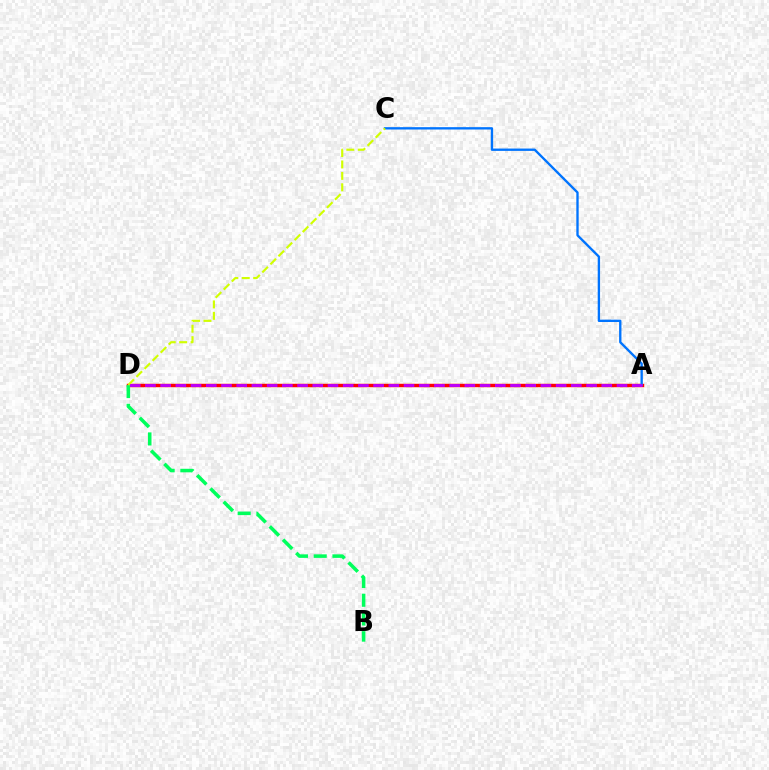{('A', 'D'): [{'color': '#ff0000', 'line_style': 'solid', 'thickness': 2.48}, {'color': '#b900ff', 'line_style': 'dashed', 'thickness': 2.07}], ('A', 'C'): [{'color': '#0074ff', 'line_style': 'solid', 'thickness': 1.69}], ('B', 'D'): [{'color': '#00ff5c', 'line_style': 'dashed', 'thickness': 2.55}], ('C', 'D'): [{'color': '#d1ff00', 'line_style': 'dashed', 'thickness': 1.55}]}